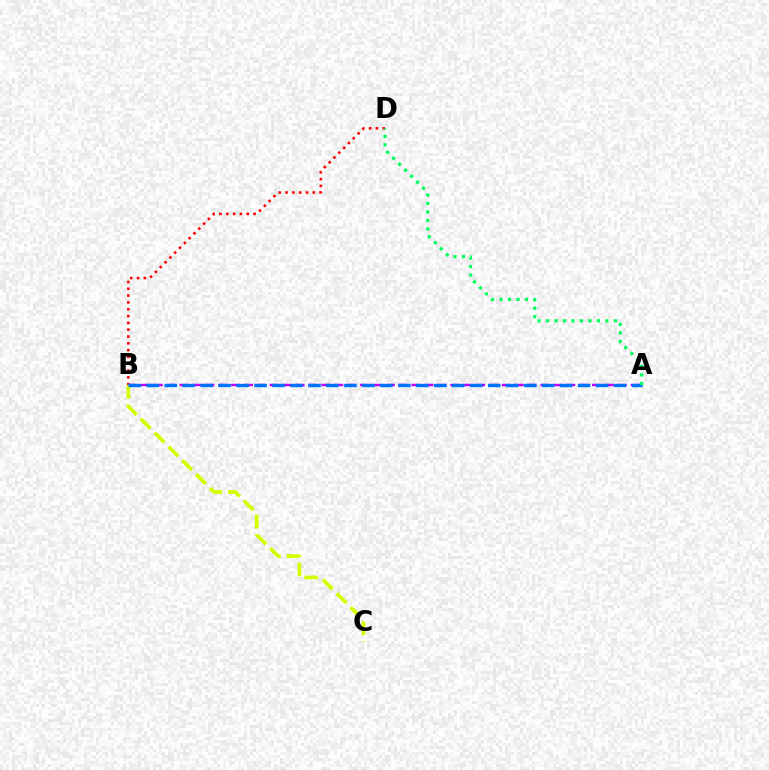{('B', 'D'): [{'color': '#ff0000', 'line_style': 'dotted', 'thickness': 1.85}], ('A', 'B'): [{'color': '#b900ff', 'line_style': 'dashed', 'thickness': 1.75}, {'color': '#0074ff', 'line_style': 'dashed', 'thickness': 2.44}], ('B', 'C'): [{'color': '#d1ff00', 'line_style': 'dashed', 'thickness': 2.66}], ('A', 'D'): [{'color': '#00ff5c', 'line_style': 'dotted', 'thickness': 2.3}]}